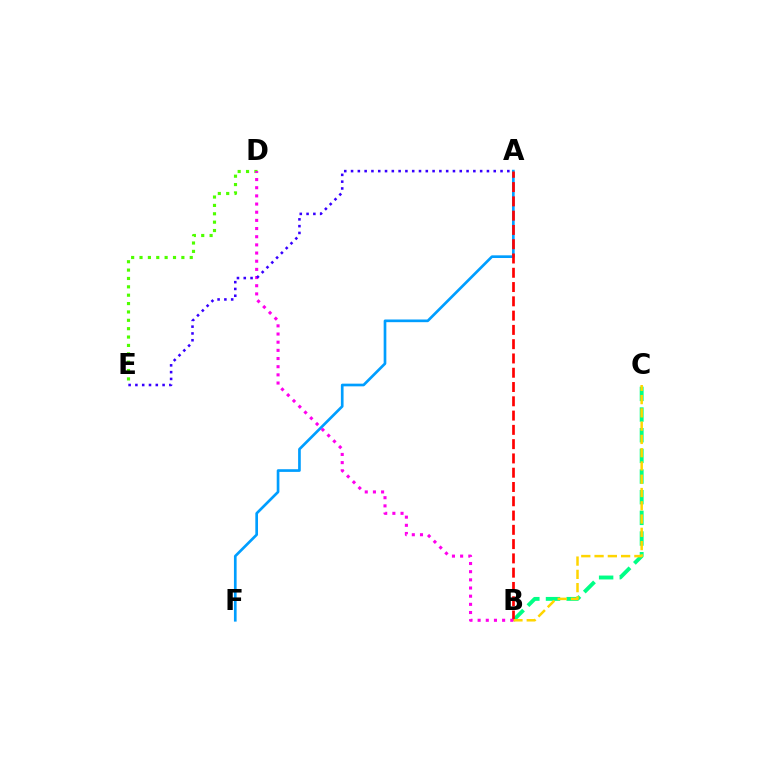{('D', 'E'): [{'color': '#4fff00', 'line_style': 'dotted', 'thickness': 2.27}], ('B', 'C'): [{'color': '#00ff86', 'line_style': 'dashed', 'thickness': 2.81}, {'color': '#ffd500', 'line_style': 'dashed', 'thickness': 1.8}], ('A', 'F'): [{'color': '#009eff', 'line_style': 'solid', 'thickness': 1.93}], ('A', 'B'): [{'color': '#ff0000', 'line_style': 'dashed', 'thickness': 1.94}], ('B', 'D'): [{'color': '#ff00ed', 'line_style': 'dotted', 'thickness': 2.22}], ('A', 'E'): [{'color': '#3700ff', 'line_style': 'dotted', 'thickness': 1.85}]}